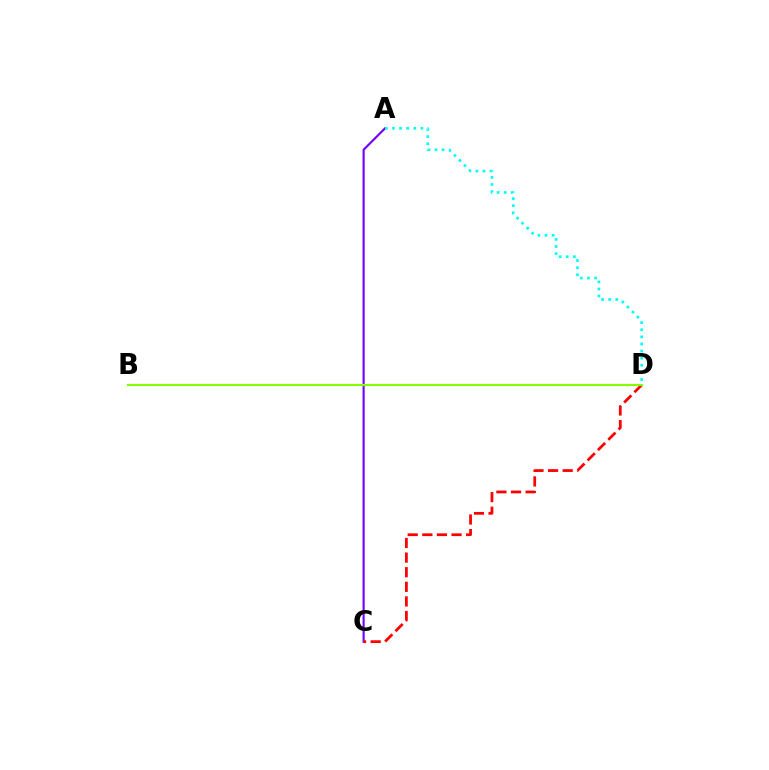{('A', 'C'): [{'color': '#7200ff', 'line_style': 'solid', 'thickness': 1.54}], ('C', 'D'): [{'color': '#ff0000', 'line_style': 'dashed', 'thickness': 1.98}], ('B', 'D'): [{'color': '#84ff00', 'line_style': 'solid', 'thickness': 1.55}], ('A', 'D'): [{'color': '#00fff6', 'line_style': 'dotted', 'thickness': 1.93}]}